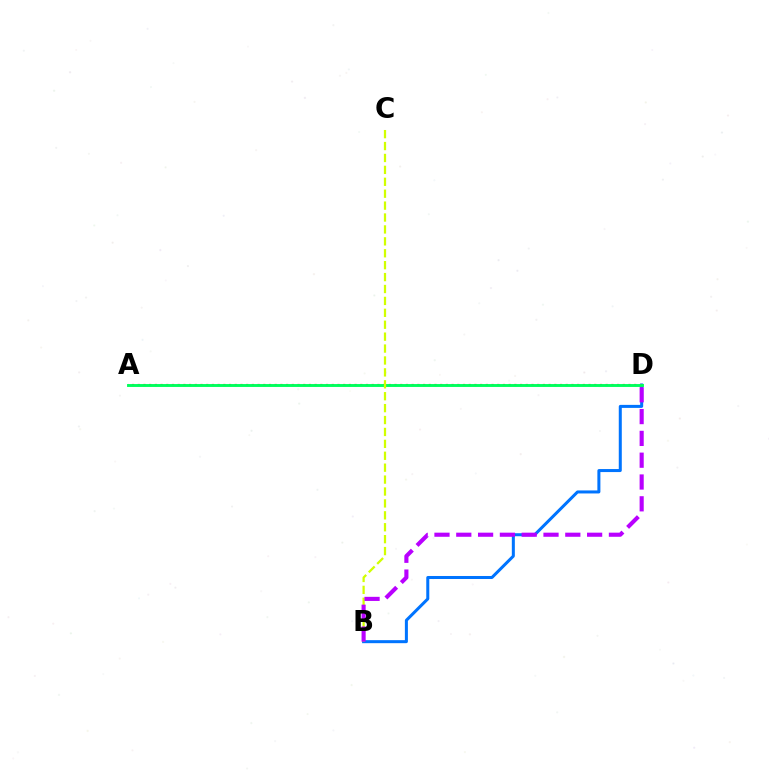{('B', 'D'): [{'color': '#0074ff', 'line_style': 'solid', 'thickness': 2.17}, {'color': '#b900ff', 'line_style': 'dashed', 'thickness': 2.96}], ('A', 'D'): [{'color': '#ff0000', 'line_style': 'dotted', 'thickness': 1.55}, {'color': '#00ff5c', 'line_style': 'solid', 'thickness': 2.09}], ('B', 'C'): [{'color': '#d1ff00', 'line_style': 'dashed', 'thickness': 1.62}]}